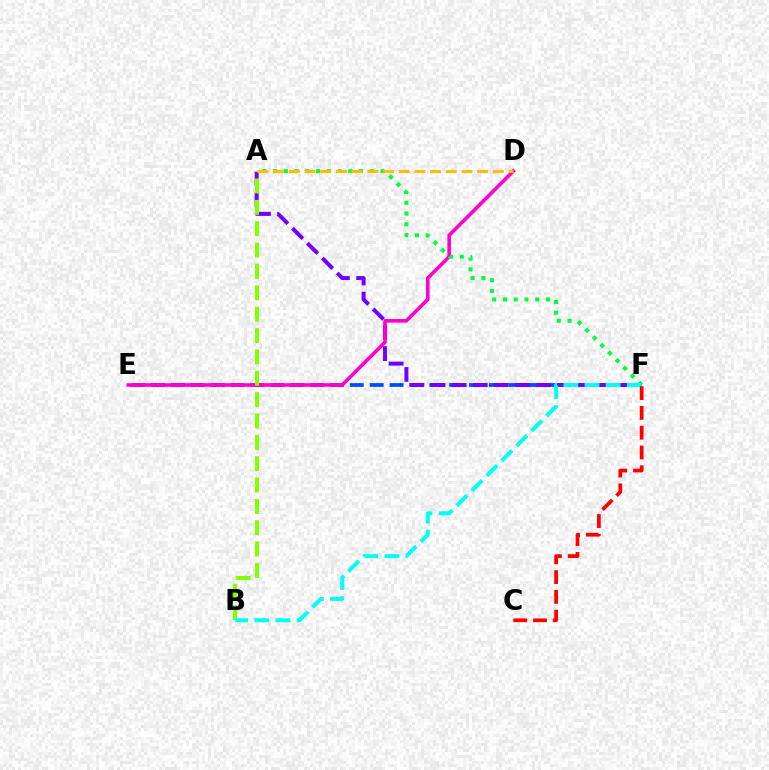{('E', 'F'): [{'color': '#004bff', 'line_style': 'dashed', 'thickness': 2.7}], ('A', 'F'): [{'color': '#7200ff', 'line_style': 'dashed', 'thickness': 2.87}, {'color': '#00ff39', 'line_style': 'dotted', 'thickness': 2.92}], ('D', 'E'): [{'color': '#ff00cf', 'line_style': 'solid', 'thickness': 2.58}], ('A', 'B'): [{'color': '#84ff00', 'line_style': 'dashed', 'thickness': 2.9}], ('B', 'F'): [{'color': '#00fff6', 'line_style': 'dashed', 'thickness': 2.87}], ('A', 'D'): [{'color': '#ffbd00', 'line_style': 'dashed', 'thickness': 2.13}], ('C', 'F'): [{'color': '#ff0000', 'line_style': 'dashed', 'thickness': 2.69}]}